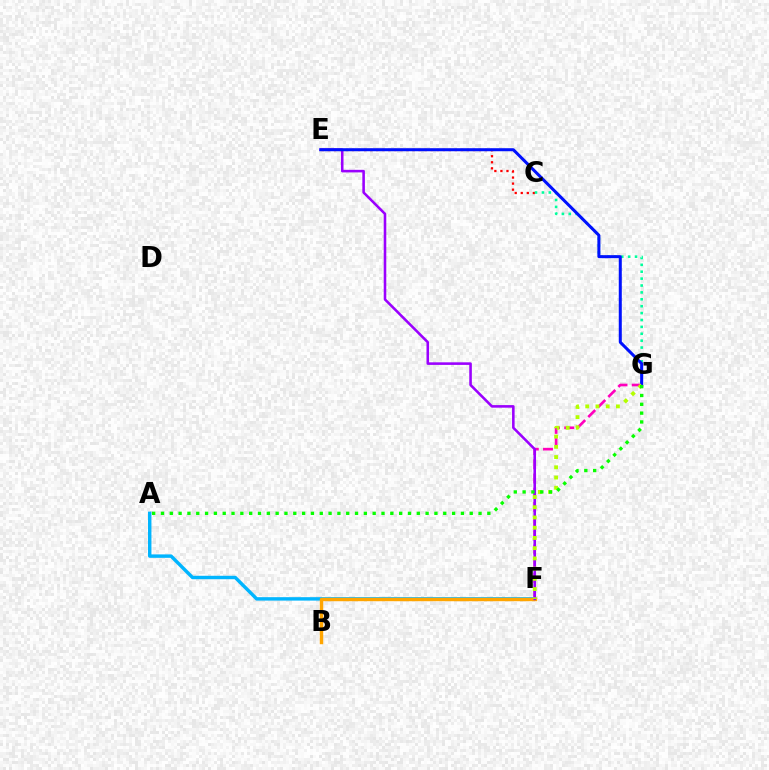{('F', 'G'): [{'color': '#ff00bd', 'line_style': 'dashed', 'thickness': 1.93}, {'color': '#b3ff00', 'line_style': 'dotted', 'thickness': 2.78}], ('A', 'F'): [{'color': '#00b5ff', 'line_style': 'solid', 'thickness': 2.47}], ('C', 'E'): [{'color': '#ff0000', 'line_style': 'dotted', 'thickness': 1.64}], ('B', 'F'): [{'color': '#ffa500', 'line_style': 'solid', 'thickness': 2.47}], ('C', 'G'): [{'color': '#00ff9d', 'line_style': 'dotted', 'thickness': 1.87}], ('E', 'F'): [{'color': '#9b00ff', 'line_style': 'solid', 'thickness': 1.85}], ('E', 'G'): [{'color': '#0010ff', 'line_style': 'solid', 'thickness': 2.18}], ('A', 'G'): [{'color': '#08ff00', 'line_style': 'dotted', 'thickness': 2.4}]}